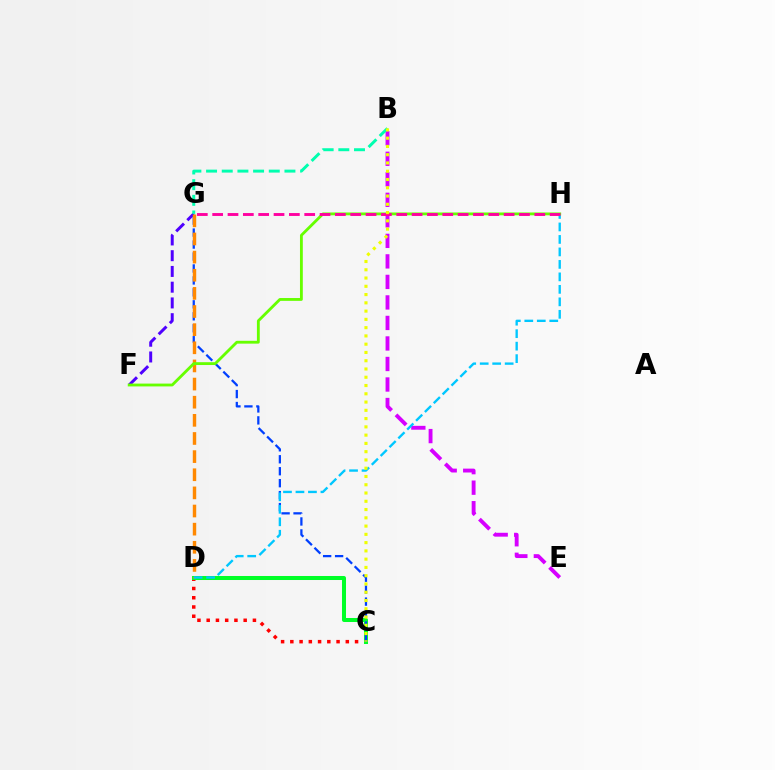{('B', 'E'): [{'color': '#d600ff', 'line_style': 'dashed', 'thickness': 2.79}], ('C', 'D'): [{'color': '#ff0000', 'line_style': 'dotted', 'thickness': 2.51}, {'color': '#00ff27', 'line_style': 'solid', 'thickness': 2.89}], ('F', 'G'): [{'color': '#4f00ff', 'line_style': 'dashed', 'thickness': 2.14}], ('C', 'G'): [{'color': '#003fff', 'line_style': 'dashed', 'thickness': 1.62}], ('D', 'G'): [{'color': '#ff8800', 'line_style': 'dashed', 'thickness': 2.46}], ('D', 'H'): [{'color': '#00c7ff', 'line_style': 'dashed', 'thickness': 1.7}], ('F', 'H'): [{'color': '#66ff00', 'line_style': 'solid', 'thickness': 2.04}], ('G', 'H'): [{'color': '#ff00a0', 'line_style': 'dashed', 'thickness': 2.08}], ('B', 'G'): [{'color': '#00ffaf', 'line_style': 'dashed', 'thickness': 2.13}], ('B', 'C'): [{'color': '#eeff00', 'line_style': 'dotted', 'thickness': 2.25}]}